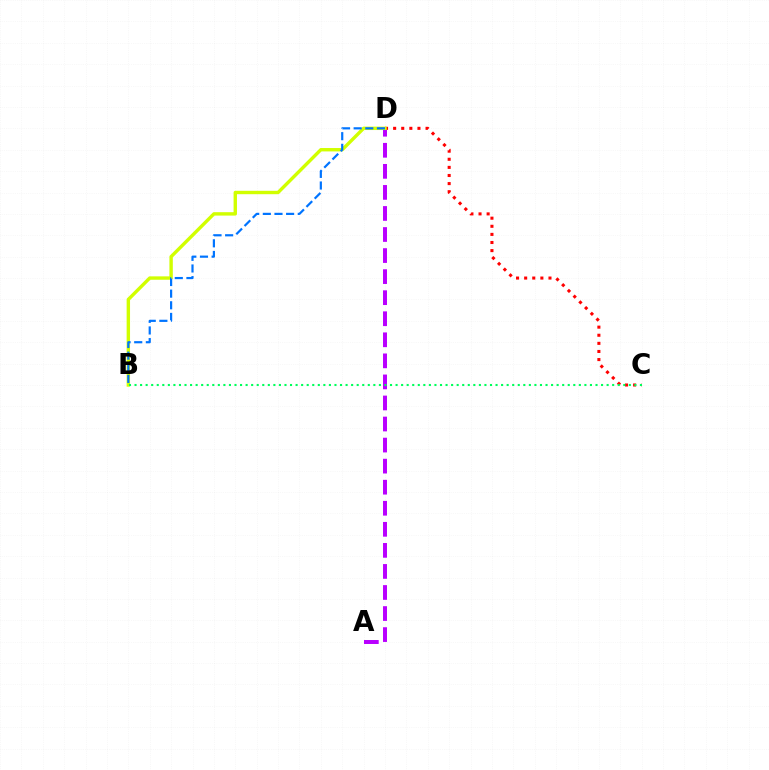{('A', 'D'): [{'color': '#b900ff', 'line_style': 'dashed', 'thickness': 2.86}], ('C', 'D'): [{'color': '#ff0000', 'line_style': 'dotted', 'thickness': 2.2}], ('B', 'D'): [{'color': '#d1ff00', 'line_style': 'solid', 'thickness': 2.45}, {'color': '#0074ff', 'line_style': 'dashed', 'thickness': 1.58}], ('B', 'C'): [{'color': '#00ff5c', 'line_style': 'dotted', 'thickness': 1.51}]}